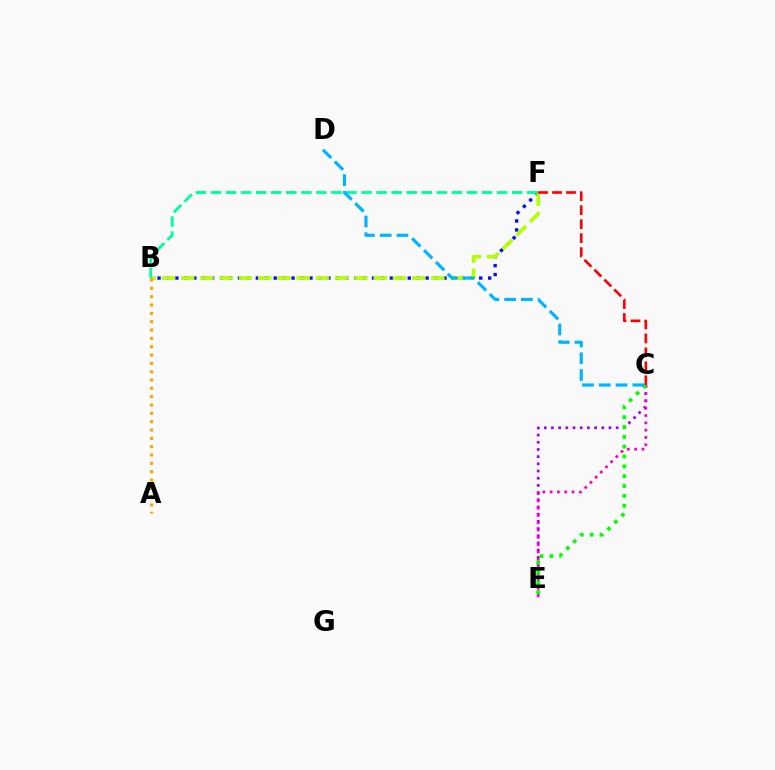{('C', 'E'): [{'color': '#9b00ff', 'line_style': 'dotted', 'thickness': 1.95}, {'color': '#ff00bd', 'line_style': 'dotted', 'thickness': 1.98}, {'color': '#08ff00', 'line_style': 'dotted', 'thickness': 2.67}], ('B', 'F'): [{'color': '#0010ff', 'line_style': 'dotted', 'thickness': 2.43}, {'color': '#b3ff00', 'line_style': 'dashed', 'thickness': 2.61}, {'color': '#00ff9d', 'line_style': 'dashed', 'thickness': 2.05}], ('C', 'F'): [{'color': '#ff0000', 'line_style': 'dashed', 'thickness': 1.9}], ('C', 'D'): [{'color': '#00b5ff', 'line_style': 'dashed', 'thickness': 2.28}], ('A', 'B'): [{'color': '#ffa500', 'line_style': 'dotted', 'thickness': 2.26}]}